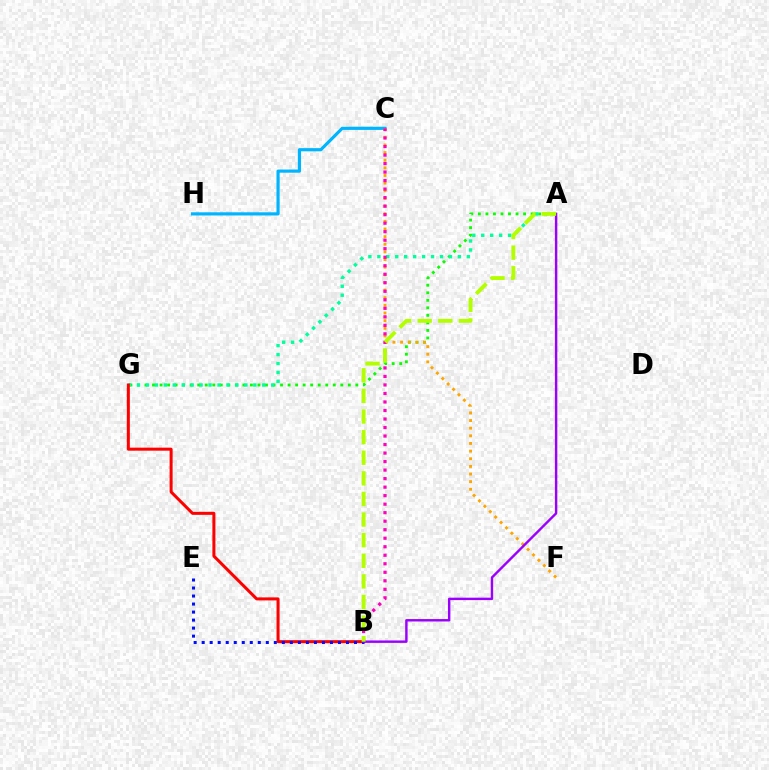{('A', 'G'): [{'color': '#08ff00', 'line_style': 'dotted', 'thickness': 2.05}, {'color': '#00ff9d', 'line_style': 'dotted', 'thickness': 2.43}], ('B', 'G'): [{'color': '#ff0000', 'line_style': 'solid', 'thickness': 2.18}], ('C', 'H'): [{'color': '#00b5ff', 'line_style': 'solid', 'thickness': 2.28}], ('C', 'F'): [{'color': '#ffa500', 'line_style': 'dotted', 'thickness': 2.08}], ('B', 'E'): [{'color': '#0010ff', 'line_style': 'dotted', 'thickness': 2.18}], ('B', 'C'): [{'color': '#ff00bd', 'line_style': 'dotted', 'thickness': 2.31}], ('A', 'B'): [{'color': '#9b00ff', 'line_style': 'solid', 'thickness': 1.74}, {'color': '#b3ff00', 'line_style': 'dashed', 'thickness': 2.8}]}